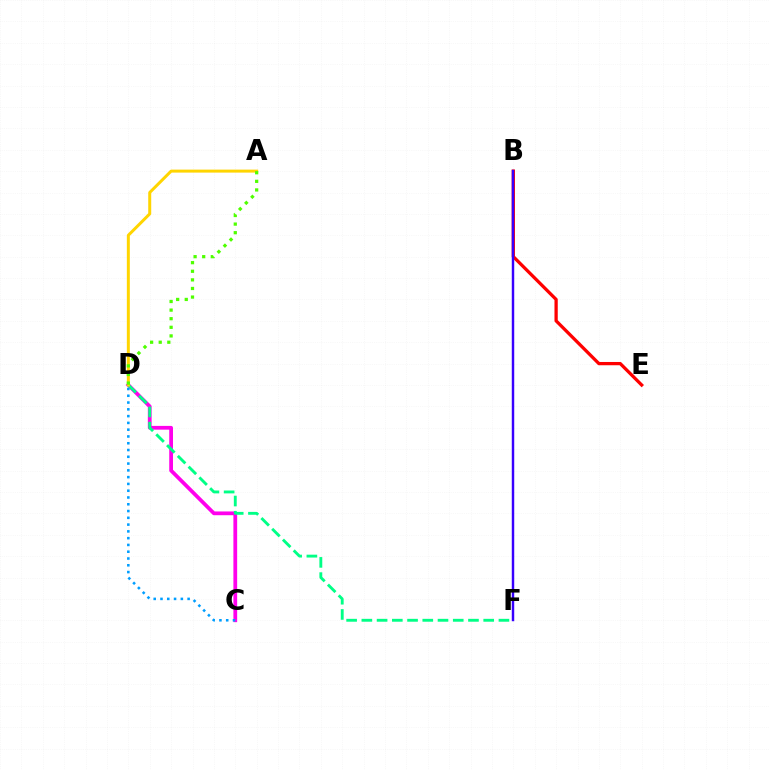{('C', 'D'): [{'color': '#ff00ed', 'line_style': 'solid', 'thickness': 2.71}, {'color': '#009eff', 'line_style': 'dotted', 'thickness': 1.84}], ('D', 'F'): [{'color': '#00ff86', 'line_style': 'dashed', 'thickness': 2.07}], ('B', 'E'): [{'color': '#ff0000', 'line_style': 'solid', 'thickness': 2.36}], ('A', 'D'): [{'color': '#ffd500', 'line_style': 'solid', 'thickness': 2.15}, {'color': '#4fff00', 'line_style': 'dotted', 'thickness': 2.34}], ('B', 'F'): [{'color': '#3700ff', 'line_style': 'solid', 'thickness': 1.76}]}